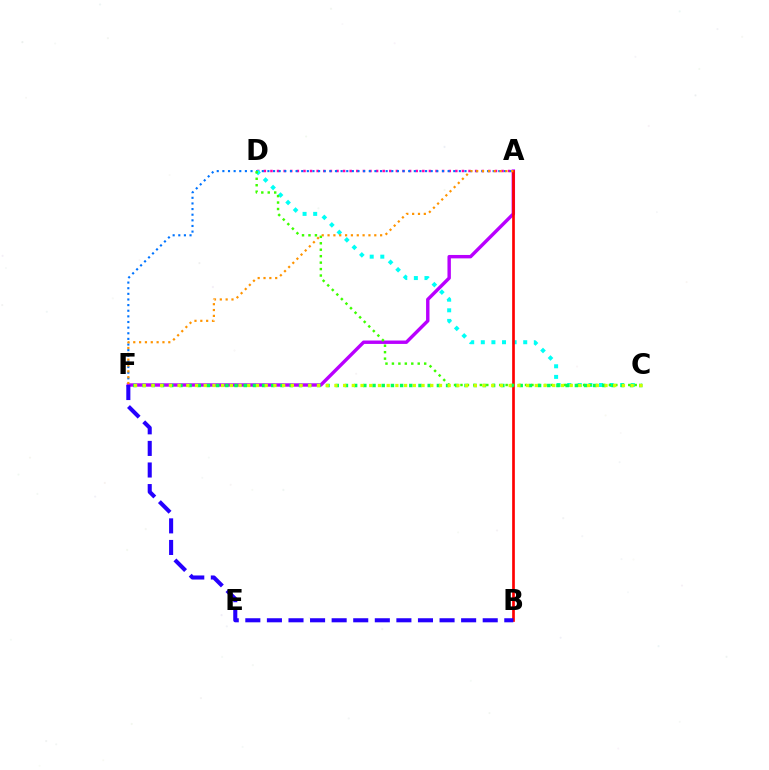{('A', 'D'): [{'color': '#ff00ac', 'line_style': 'dotted', 'thickness': 1.79}], ('A', 'F'): [{'color': '#0074ff', 'line_style': 'dotted', 'thickness': 1.53}, {'color': '#b900ff', 'line_style': 'solid', 'thickness': 2.45}, {'color': '#ff9400', 'line_style': 'dotted', 'thickness': 1.59}], ('C', 'D'): [{'color': '#00fff6', 'line_style': 'dotted', 'thickness': 2.88}, {'color': '#3dff00', 'line_style': 'dotted', 'thickness': 1.75}], ('A', 'B'): [{'color': '#ff0000', 'line_style': 'solid', 'thickness': 1.93}], ('B', 'F'): [{'color': '#2500ff', 'line_style': 'dashed', 'thickness': 2.93}], ('C', 'F'): [{'color': '#00ff5c', 'line_style': 'dotted', 'thickness': 2.5}, {'color': '#d1ff00', 'line_style': 'dotted', 'thickness': 2.37}]}